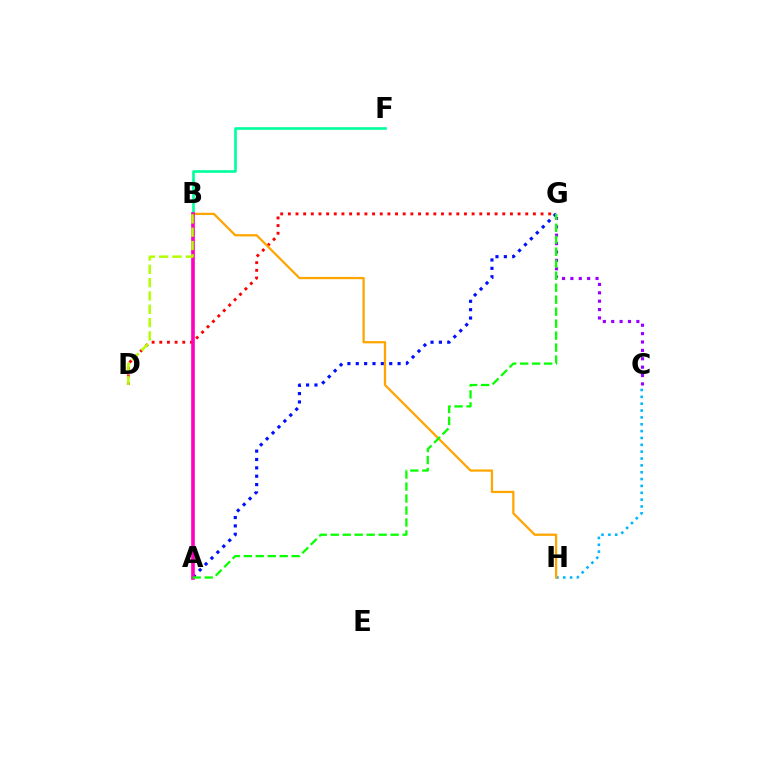{('C', 'H'): [{'color': '#00b5ff', 'line_style': 'dotted', 'thickness': 1.86}], ('C', 'G'): [{'color': '#9b00ff', 'line_style': 'dotted', 'thickness': 2.28}], ('D', 'G'): [{'color': '#ff0000', 'line_style': 'dotted', 'thickness': 2.08}], ('A', 'G'): [{'color': '#0010ff', 'line_style': 'dotted', 'thickness': 2.27}, {'color': '#08ff00', 'line_style': 'dashed', 'thickness': 1.63}], ('B', 'H'): [{'color': '#ffa500', 'line_style': 'solid', 'thickness': 1.62}], ('B', 'F'): [{'color': '#00ff9d', 'line_style': 'solid', 'thickness': 1.9}], ('A', 'B'): [{'color': '#ff00bd', 'line_style': 'solid', 'thickness': 2.62}], ('B', 'D'): [{'color': '#b3ff00', 'line_style': 'dashed', 'thickness': 1.81}]}